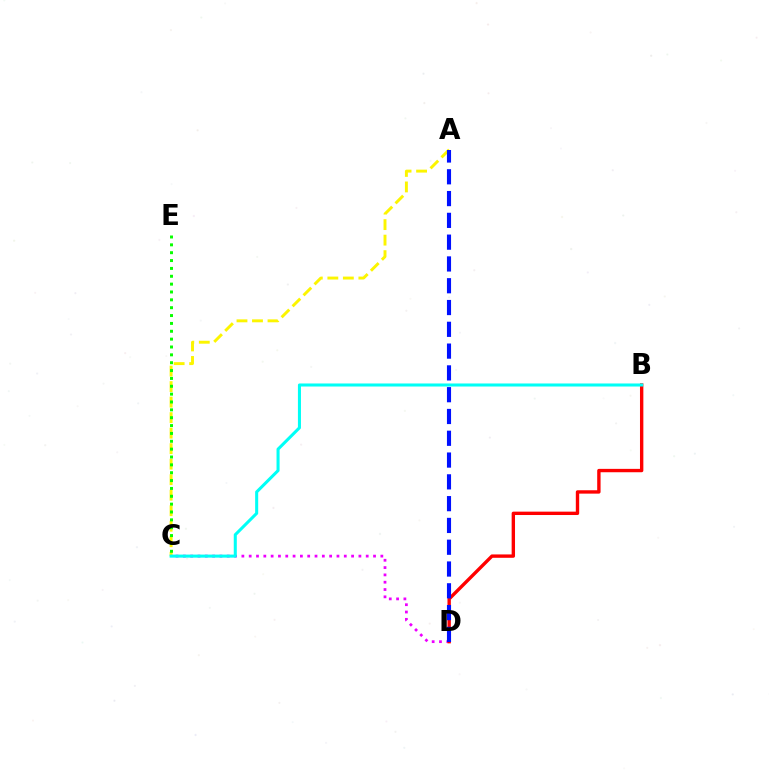{('A', 'C'): [{'color': '#fcf500', 'line_style': 'dashed', 'thickness': 2.11}], ('C', 'D'): [{'color': '#ee00ff', 'line_style': 'dotted', 'thickness': 1.99}], ('B', 'D'): [{'color': '#ff0000', 'line_style': 'solid', 'thickness': 2.43}], ('B', 'C'): [{'color': '#00fff6', 'line_style': 'solid', 'thickness': 2.19}], ('A', 'D'): [{'color': '#0010ff', 'line_style': 'dashed', 'thickness': 2.96}], ('C', 'E'): [{'color': '#08ff00', 'line_style': 'dotted', 'thickness': 2.13}]}